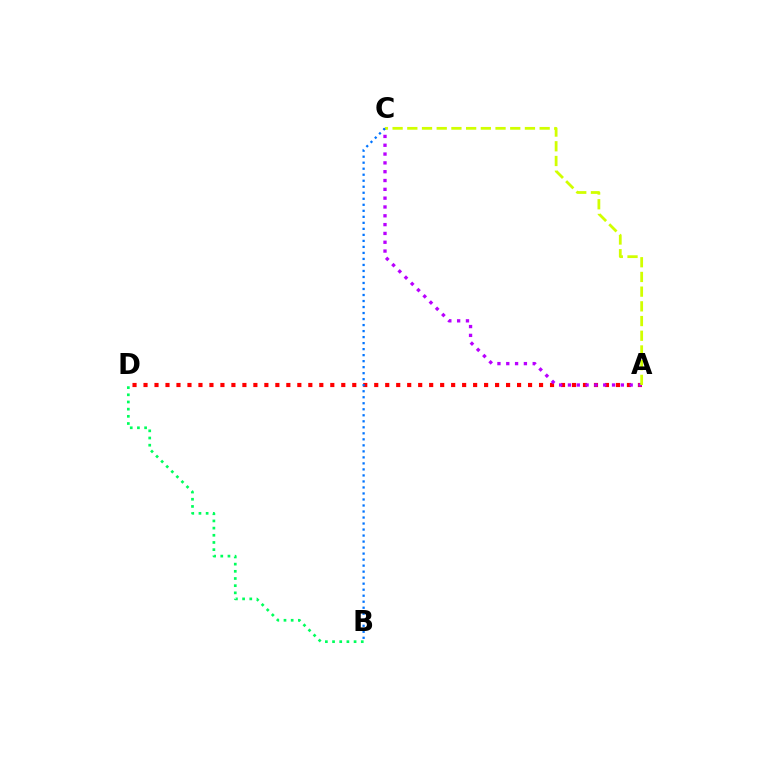{('A', 'D'): [{'color': '#ff0000', 'line_style': 'dotted', 'thickness': 2.99}], ('A', 'C'): [{'color': '#b900ff', 'line_style': 'dotted', 'thickness': 2.4}, {'color': '#d1ff00', 'line_style': 'dashed', 'thickness': 2.0}], ('B', 'D'): [{'color': '#00ff5c', 'line_style': 'dotted', 'thickness': 1.95}], ('B', 'C'): [{'color': '#0074ff', 'line_style': 'dotted', 'thickness': 1.63}]}